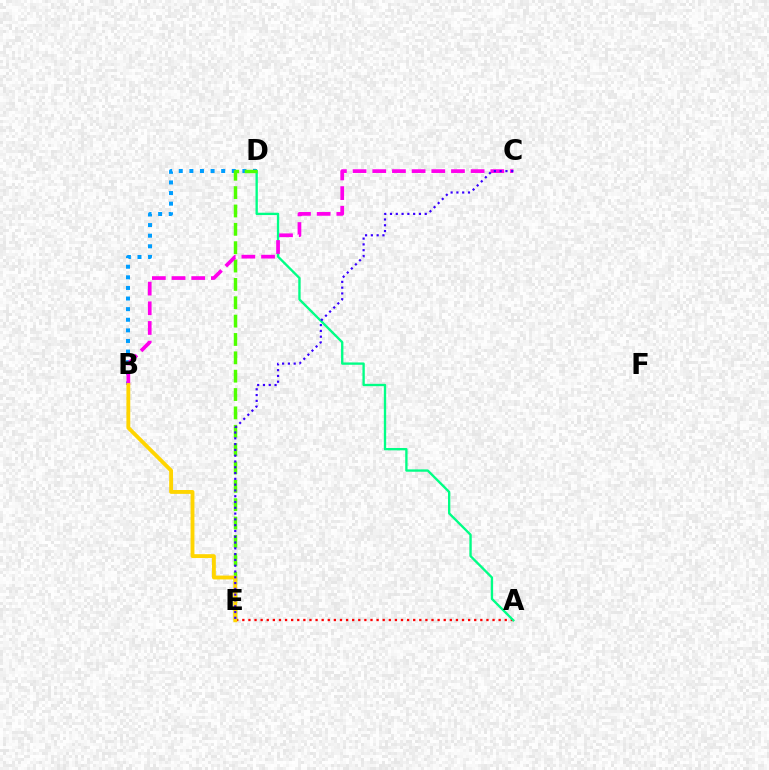{('B', 'D'): [{'color': '#009eff', 'line_style': 'dotted', 'thickness': 2.88}], ('A', 'E'): [{'color': '#ff0000', 'line_style': 'dotted', 'thickness': 1.66}], ('A', 'D'): [{'color': '#00ff86', 'line_style': 'solid', 'thickness': 1.69}], ('D', 'E'): [{'color': '#4fff00', 'line_style': 'dashed', 'thickness': 2.49}], ('B', 'C'): [{'color': '#ff00ed', 'line_style': 'dashed', 'thickness': 2.67}], ('B', 'E'): [{'color': '#ffd500', 'line_style': 'solid', 'thickness': 2.78}], ('C', 'E'): [{'color': '#3700ff', 'line_style': 'dotted', 'thickness': 1.57}]}